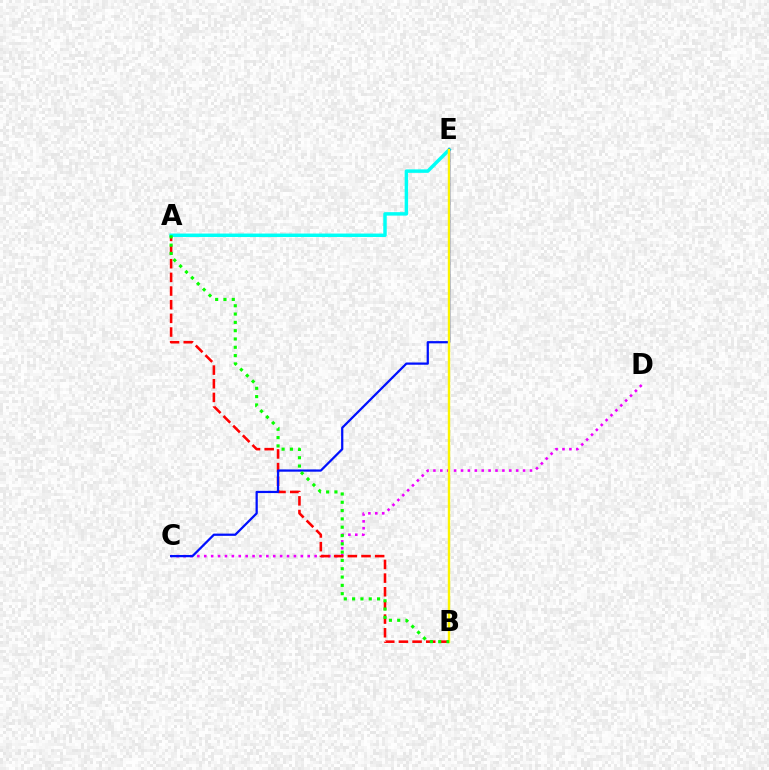{('C', 'D'): [{'color': '#ee00ff', 'line_style': 'dotted', 'thickness': 1.87}], ('A', 'B'): [{'color': '#ff0000', 'line_style': 'dashed', 'thickness': 1.86}, {'color': '#08ff00', 'line_style': 'dotted', 'thickness': 2.26}], ('A', 'E'): [{'color': '#00fff6', 'line_style': 'solid', 'thickness': 2.49}], ('C', 'E'): [{'color': '#0010ff', 'line_style': 'solid', 'thickness': 1.62}], ('B', 'E'): [{'color': '#fcf500', 'line_style': 'solid', 'thickness': 1.73}]}